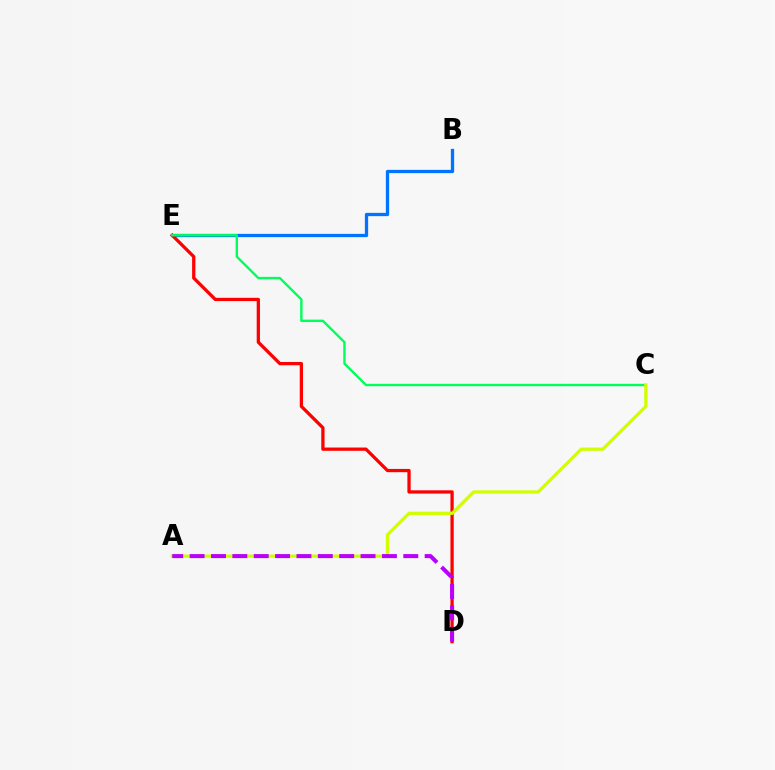{('B', 'E'): [{'color': '#0074ff', 'line_style': 'solid', 'thickness': 2.36}], ('D', 'E'): [{'color': '#ff0000', 'line_style': 'solid', 'thickness': 2.35}], ('C', 'E'): [{'color': '#00ff5c', 'line_style': 'solid', 'thickness': 1.72}], ('A', 'C'): [{'color': '#d1ff00', 'line_style': 'solid', 'thickness': 2.34}], ('A', 'D'): [{'color': '#b900ff', 'line_style': 'dashed', 'thickness': 2.9}]}